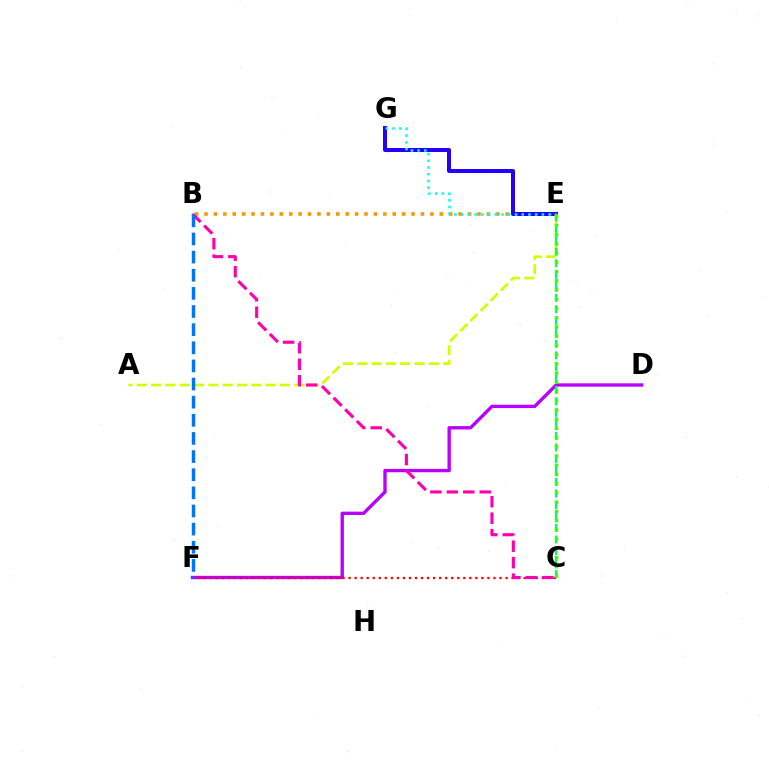{('B', 'E'): [{'color': '#ff9400', 'line_style': 'dotted', 'thickness': 2.56}], ('E', 'G'): [{'color': '#2500ff', 'line_style': 'solid', 'thickness': 2.88}, {'color': '#00fff6', 'line_style': 'dotted', 'thickness': 1.83}], ('A', 'E'): [{'color': '#d1ff00', 'line_style': 'dashed', 'thickness': 1.95}], ('D', 'F'): [{'color': '#b900ff', 'line_style': 'solid', 'thickness': 2.42}], ('C', 'F'): [{'color': '#ff0000', 'line_style': 'dotted', 'thickness': 1.64}], ('B', 'C'): [{'color': '#ff00ac', 'line_style': 'dashed', 'thickness': 2.24}], ('C', 'E'): [{'color': '#00ff5c', 'line_style': 'dashed', 'thickness': 1.56}, {'color': '#3dff00', 'line_style': 'dotted', 'thickness': 2.51}], ('B', 'F'): [{'color': '#0074ff', 'line_style': 'dashed', 'thickness': 2.46}]}